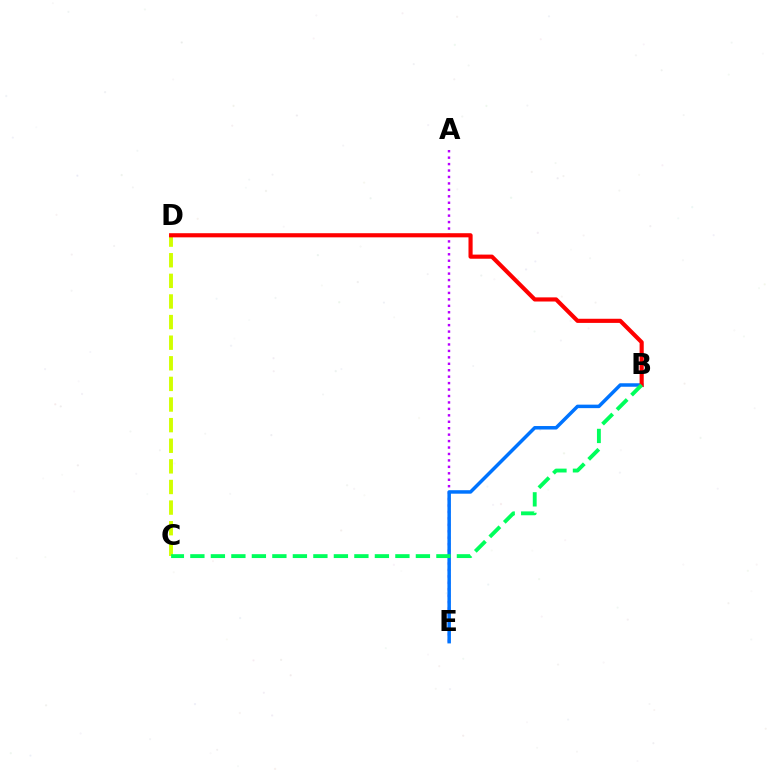{('C', 'D'): [{'color': '#d1ff00', 'line_style': 'dashed', 'thickness': 2.8}], ('A', 'E'): [{'color': '#b900ff', 'line_style': 'dotted', 'thickness': 1.75}], ('B', 'E'): [{'color': '#0074ff', 'line_style': 'solid', 'thickness': 2.51}], ('B', 'D'): [{'color': '#ff0000', 'line_style': 'solid', 'thickness': 2.98}], ('B', 'C'): [{'color': '#00ff5c', 'line_style': 'dashed', 'thickness': 2.79}]}